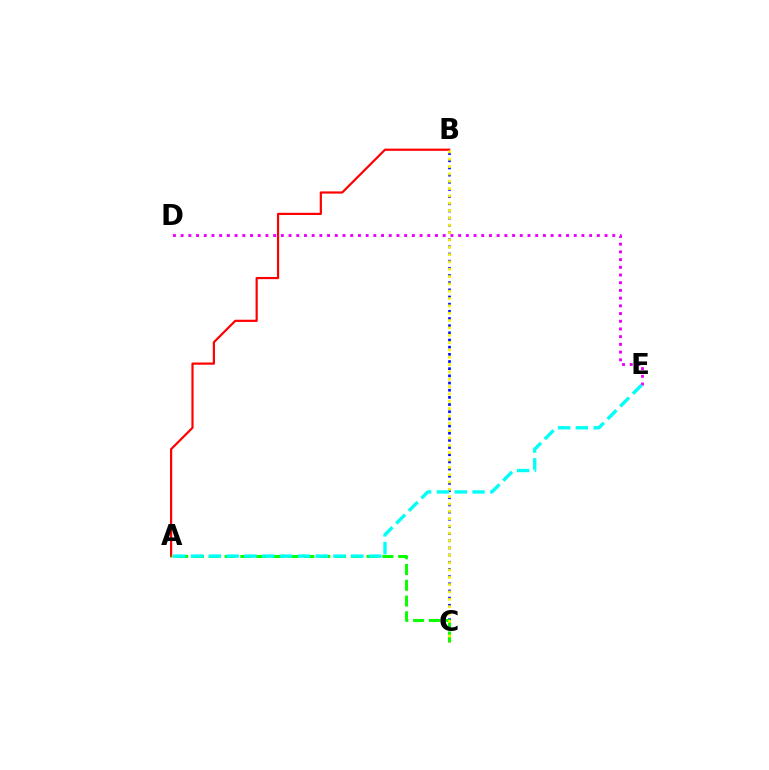{('B', 'C'): [{'color': '#0010ff', 'line_style': 'dotted', 'thickness': 1.95}, {'color': '#fcf500', 'line_style': 'dotted', 'thickness': 1.99}], ('A', 'B'): [{'color': '#ff0000', 'line_style': 'solid', 'thickness': 1.58}], ('A', 'C'): [{'color': '#08ff00', 'line_style': 'dashed', 'thickness': 2.14}], ('D', 'E'): [{'color': '#ee00ff', 'line_style': 'dotted', 'thickness': 2.09}], ('A', 'E'): [{'color': '#00fff6', 'line_style': 'dashed', 'thickness': 2.42}]}